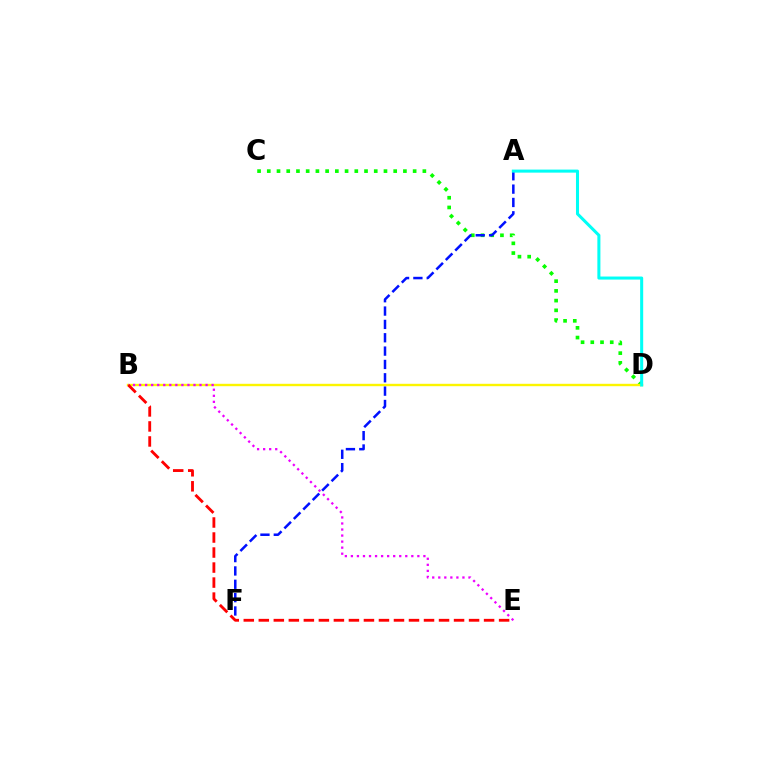{('C', 'D'): [{'color': '#08ff00', 'line_style': 'dotted', 'thickness': 2.64}], ('B', 'D'): [{'color': '#fcf500', 'line_style': 'solid', 'thickness': 1.73}], ('A', 'F'): [{'color': '#0010ff', 'line_style': 'dashed', 'thickness': 1.81}], ('A', 'D'): [{'color': '#00fff6', 'line_style': 'solid', 'thickness': 2.19}], ('B', 'E'): [{'color': '#ee00ff', 'line_style': 'dotted', 'thickness': 1.64}, {'color': '#ff0000', 'line_style': 'dashed', 'thickness': 2.04}]}